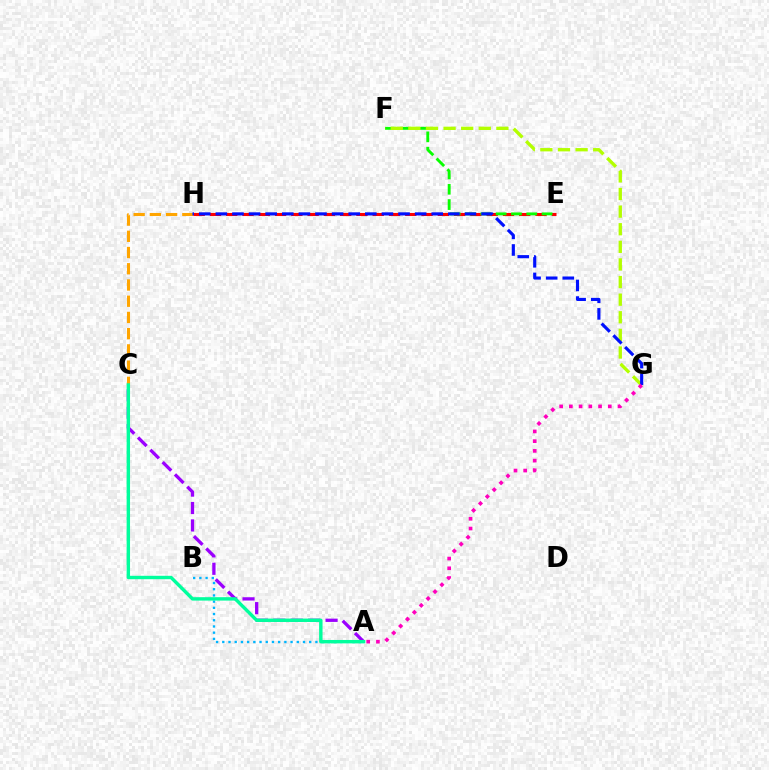{('A', 'B'): [{'color': '#00b5ff', 'line_style': 'dotted', 'thickness': 1.69}], ('C', 'H'): [{'color': '#ffa500', 'line_style': 'dashed', 'thickness': 2.2}], ('A', 'C'): [{'color': '#9b00ff', 'line_style': 'dashed', 'thickness': 2.36}, {'color': '#00ff9d', 'line_style': 'solid', 'thickness': 2.45}], ('E', 'H'): [{'color': '#ff0000', 'line_style': 'dashed', 'thickness': 2.21}], ('E', 'F'): [{'color': '#08ff00', 'line_style': 'dashed', 'thickness': 2.08}], ('F', 'G'): [{'color': '#b3ff00', 'line_style': 'dashed', 'thickness': 2.39}], ('G', 'H'): [{'color': '#0010ff', 'line_style': 'dashed', 'thickness': 2.26}], ('A', 'G'): [{'color': '#ff00bd', 'line_style': 'dotted', 'thickness': 2.64}]}